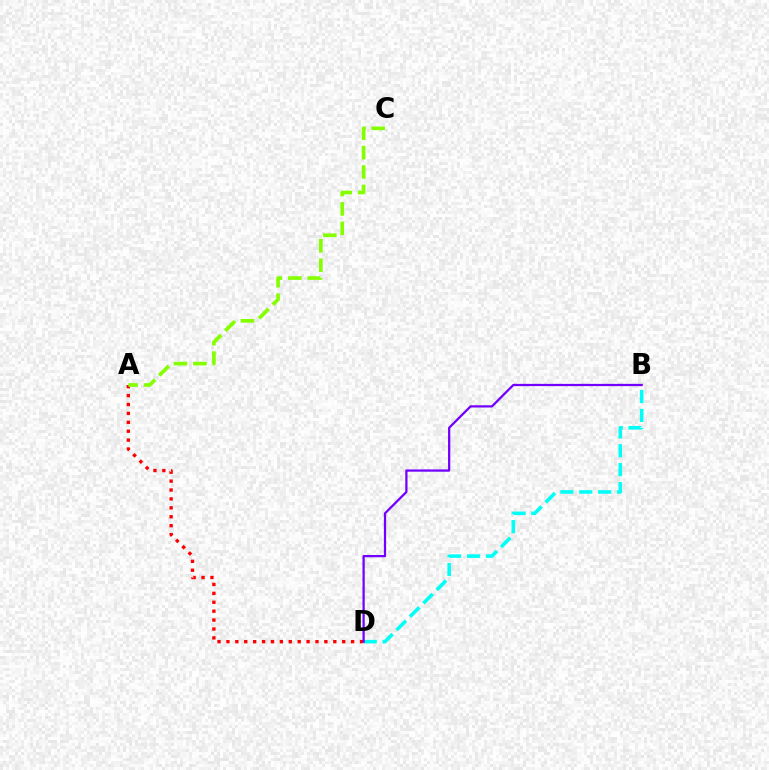{('A', 'D'): [{'color': '#ff0000', 'line_style': 'dotted', 'thickness': 2.42}], ('B', 'D'): [{'color': '#00fff6', 'line_style': 'dashed', 'thickness': 2.57}, {'color': '#7200ff', 'line_style': 'solid', 'thickness': 1.62}], ('A', 'C'): [{'color': '#84ff00', 'line_style': 'dashed', 'thickness': 2.64}]}